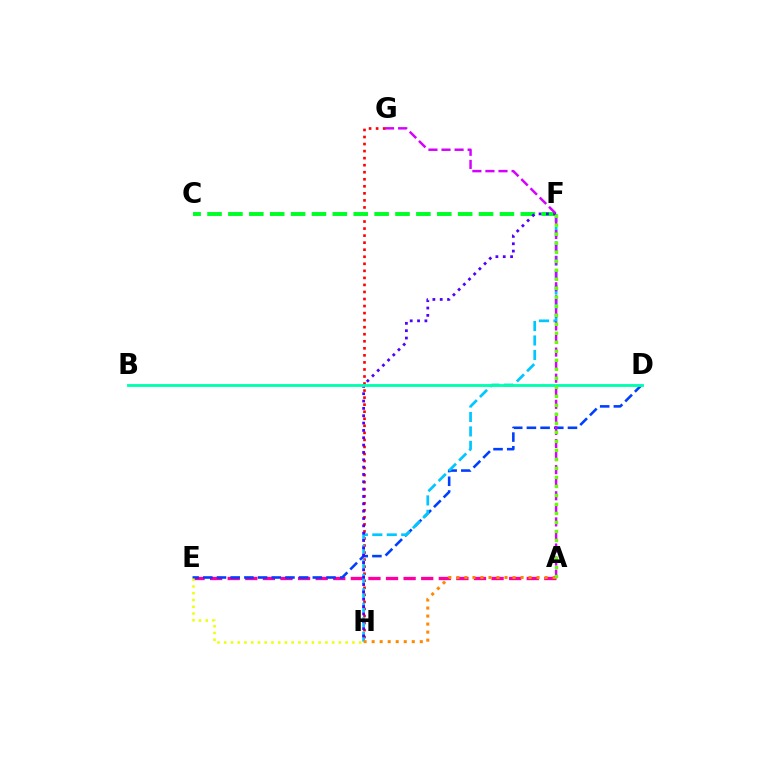{('A', 'E'): [{'color': '#ff00a0', 'line_style': 'dashed', 'thickness': 2.39}], ('D', 'E'): [{'color': '#003fff', 'line_style': 'dashed', 'thickness': 1.86}], ('G', 'H'): [{'color': '#ff0000', 'line_style': 'dotted', 'thickness': 1.91}], ('F', 'H'): [{'color': '#00c7ff', 'line_style': 'dashed', 'thickness': 1.96}, {'color': '#4f00ff', 'line_style': 'dotted', 'thickness': 1.99}], ('E', 'H'): [{'color': '#eeff00', 'line_style': 'dotted', 'thickness': 1.83}], ('C', 'F'): [{'color': '#00ff27', 'line_style': 'dashed', 'thickness': 2.84}], ('B', 'D'): [{'color': '#00ffaf', 'line_style': 'solid', 'thickness': 2.05}], ('A', 'H'): [{'color': '#ff8800', 'line_style': 'dotted', 'thickness': 2.18}], ('A', 'G'): [{'color': '#d600ff', 'line_style': 'dashed', 'thickness': 1.77}], ('A', 'F'): [{'color': '#66ff00', 'line_style': 'dotted', 'thickness': 2.45}]}